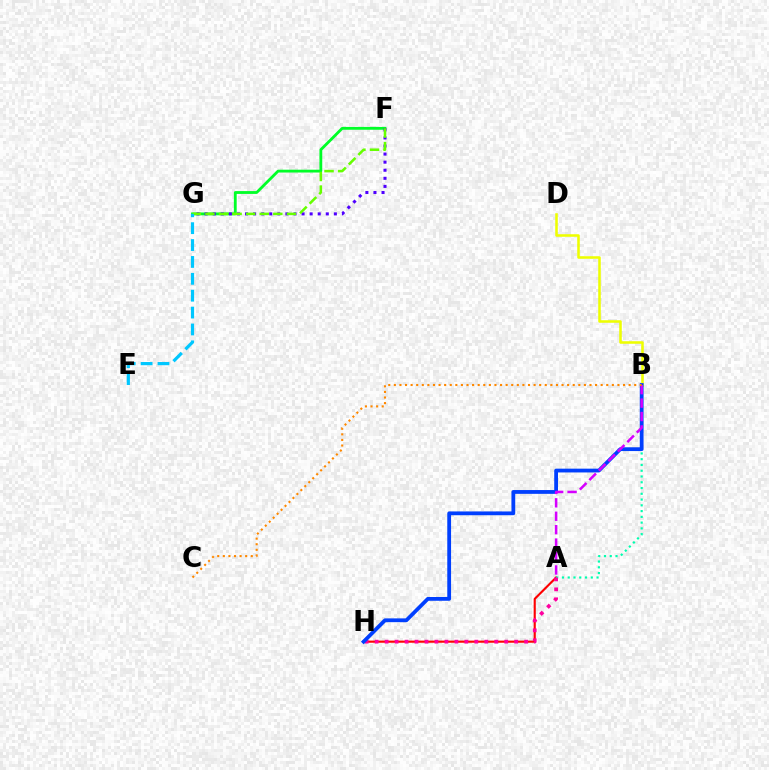{('F', 'G'): [{'color': '#00ff27', 'line_style': 'solid', 'thickness': 2.03}, {'color': '#4f00ff', 'line_style': 'dotted', 'thickness': 2.19}, {'color': '#66ff00', 'line_style': 'dashed', 'thickness': 1.84}], ('A', 'H'): [{'color': '#ff0000', 'line_style': 'solid', 'thickness': 1.53}, {'color': '#ff00a0', 'line_style': 'dotted', 'thickness': 2.71}], ('A', 'B'): [{'color': '#00ffaf', 'line_style': 'dotted', 'thickness': 1.57}, {'color': '#d600ff', 'line_style': 'dashed', 'thickness': 1.82}], ('B', 'D'): [{'color': '#eeff00', 'line_style': 'solid', 'thickness': 1.83}], ('B', 'H'): [{'color': '#003fff', 'line_style': 'solid', 'thickness': 2.73}], ('E', 'G'): [{'color': '#00c7ff', 'line_style': 'dashed', 'thickness': 2.29}], ('B', 'C'): [{'color': '#ff8800', 'line_style': 'dotted', 'thickness': 1.52}]}